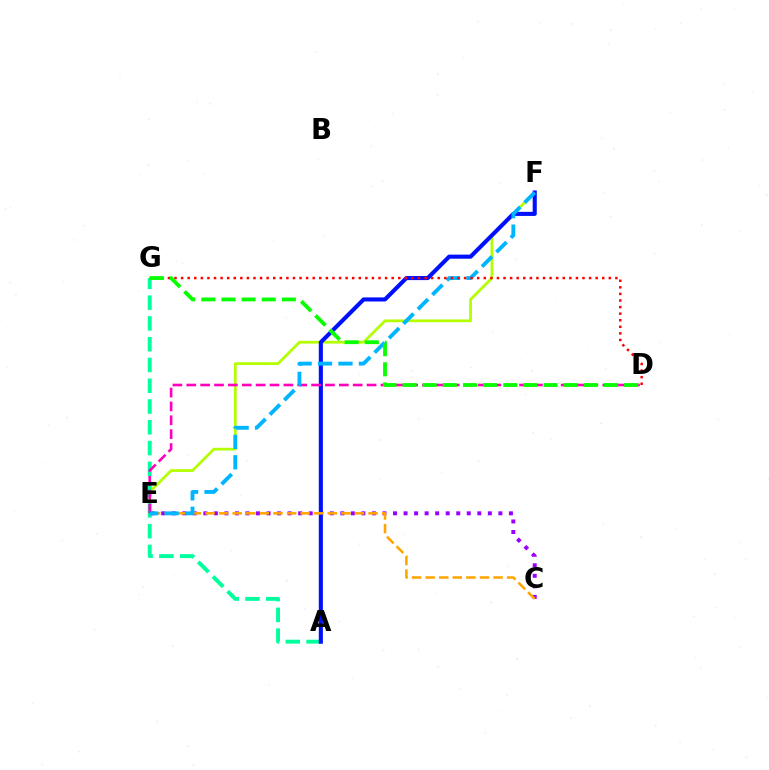{('E', 'F'): [{'color': '#b3ff00', 'line_style': 'solid', 'thickness': 1.99}, {'color': '#00b5ff', 'line_style': 'dashed', 'thickness': 2.77}], ('A', 'G'): [{'color': '#00ff9d', 'line_style': 'dashed', 'thickness': 2.82}], ('C', 'E'): [{'color': '#9b00ff', 'line_style': 'dotted', 'thickness': 2.86}, {'color': '#ffa500', 'line_style': 'dashed', 'thickness': 1.85}], ('A', 'F'): [{'color': '#0010ff', 'line_style': 'solid', 'thickness': 2.95}], ('D', 'E'): [{'color': '#ff00bd', 'line_style': 'dashed', 'thickness': 1.88}], ('D', 'G'): [{'color': '#ff0000', 'line_style': 'dotted', 'thickness': 1.79}, {'color': '#08ff00', 'line_style': 'dashed', 'thickness': 2.74}]}